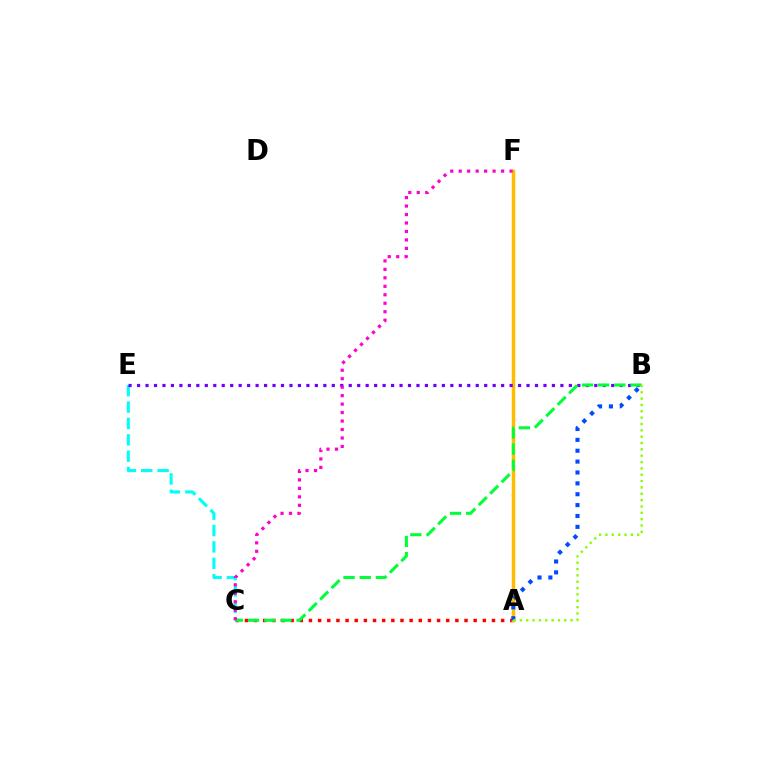{('A', 'C'): [{'color': '#ff0000', 'line_style': 'dotted', 'thickness': 2.49}], ('A', 'F'): [{'color': '#ffbd00', 'line_style': 'solid', 'thickness': 2.51}], ('C', 'E'): [{'color': '#00fff6', 'line_style': 'dashed', 'thickness': 2.22}], ('B', 'E'): [{'color': '#7200ff', 'line_style': 'dotted', 'thickness': 2.3}], ('B', 'C'): [{'color': '#00ff39', 'line_style': 'dashed', 'thickness': 2.2}], ('A', 'B'): [{'color': '#004bff', 'line_style': 'dotted', 'thickness': 2.95}, {'color': '#84ff00', 'line_style': 'dotted', 'thickness': 1.72}], ('C', 'F'): [{'color': '#ff00cf', 'line_style': 'dotted', 'thickness': 2.3}]}